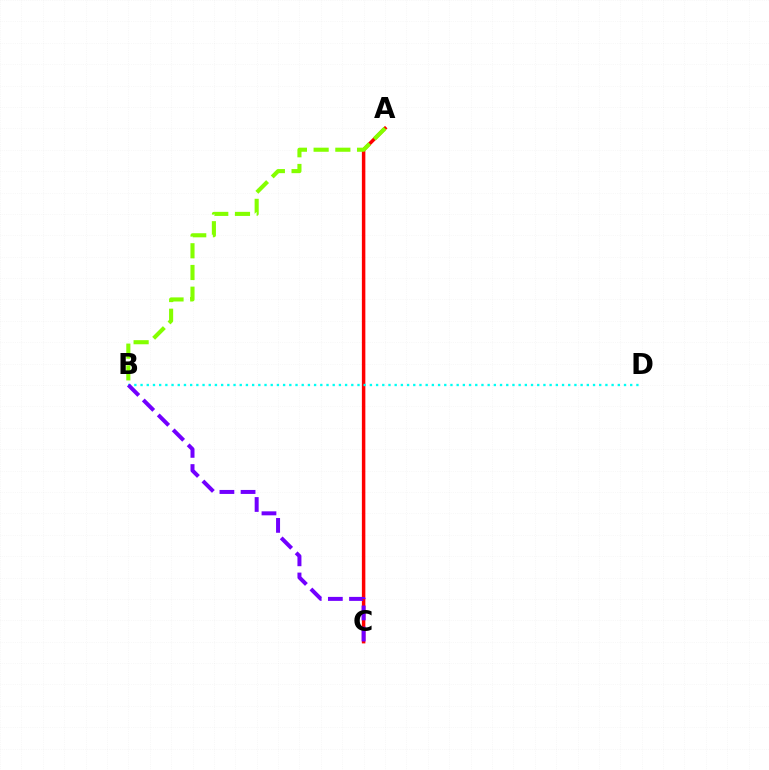{('A', 'C'): [{'color': '#ff0000', 'line_style': 'solid', 'thickness': 2.5}], ('A', 'B'): [{'color': '#84ff00', 'line_style': 'dashed', 'thickness': 2.95}], ('B', 'D'): [{'color': '#00fff6', 'line_style': 'dotted', 'thickness': 1.68}], ('B', 'C'): [{'color': '#7200ff', 'line_style': 'dashed', 'thickness': 2.87}]}